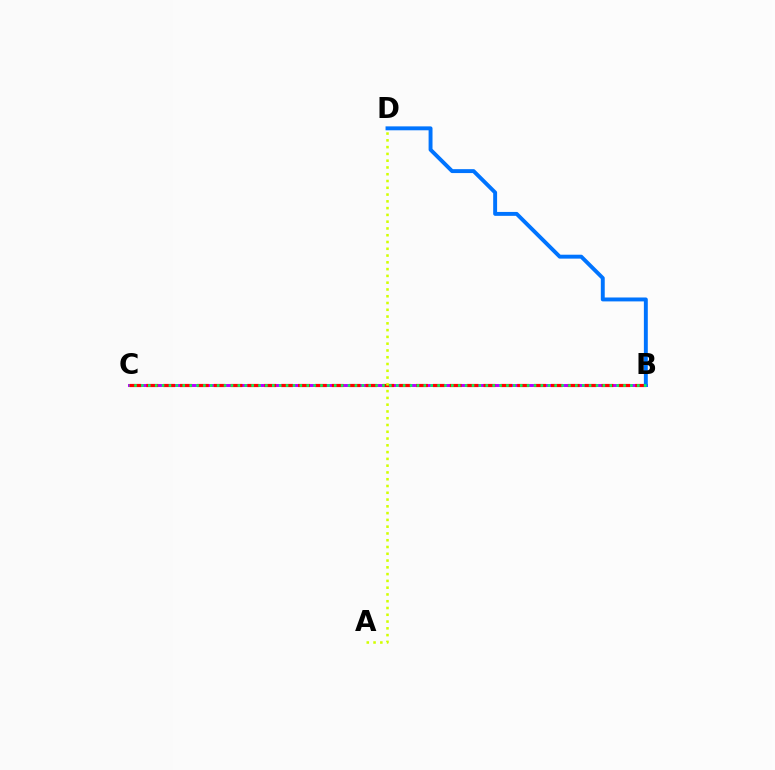{('B', 'C'): [{'color': '#b900ff', 'line_style': 'solid', 'thickness': 2.14}, {'color': '#ff0000', 'line_style': 'dashed', 'thickness': 2.29}, {'color': '#00ff5c', 'line_style': 'dotted', 'thickness': 1.87}], ('A', 'D'): [{'color': '#d1ff00', 'line_style': 'dotted', 'thickness': 1.84}], ('B', 'D'): [{'color': '#0074ff', 'line_style': 'solid', 'thickness': 2.82}]}